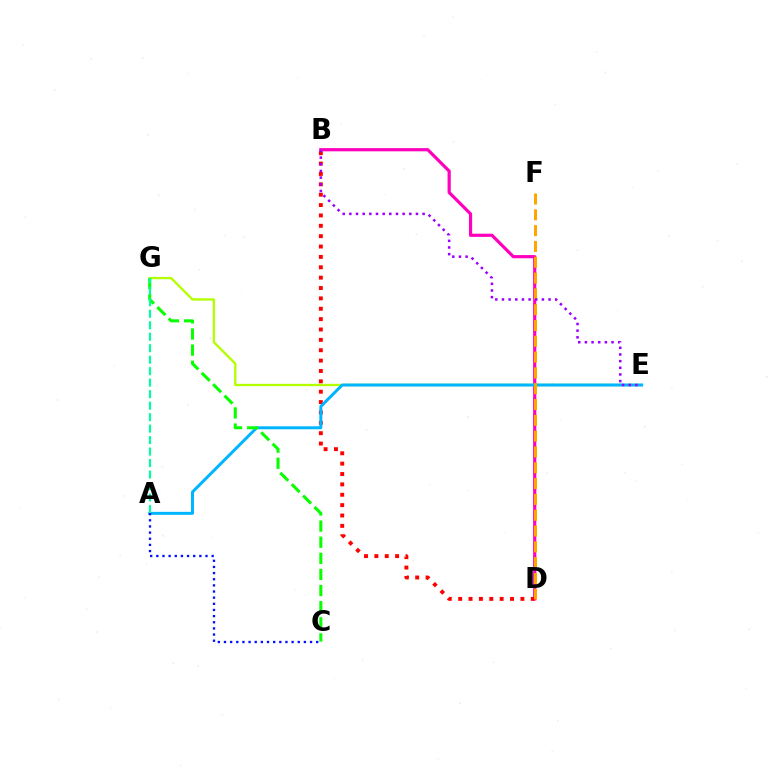{('E', 'G'): [{'color': '#b3ff00', 'line_style': 'solid', 'thickness': 1.67}], ('B', 'D'): [{'color': '#ff00bd', 'line_style': 'solid', 'thickness': 2.3}, {'color': '#ff0000', 'line_style': 'dotted', 'thickness': 2.82}], ('A', 'E'): [{'color': '#00b5ff', 'line_style': 'solid', 'thickness': 2.15}], ('C', 'G'): [{'color': '#08ff00', 'line_style': 'dashed', 'thickness': 2.19}], ('A', 'C'): [{'color': '#0010ff', 'line_style': 'dotted', 'thickness': 1.67}], ('D', 'F'): [{'color': '#ffa500', 'line_style': 'dashed', 'thickness': 2.15}], ('A', 'G'): [{'color': '#00ff9d', 'line_style': 'dashed', 'thickness': 1.56}], ('B', 'E'): [{'color': '#9b00ff', 'line_style': 'dotted', 'thickness': 1.81}]}